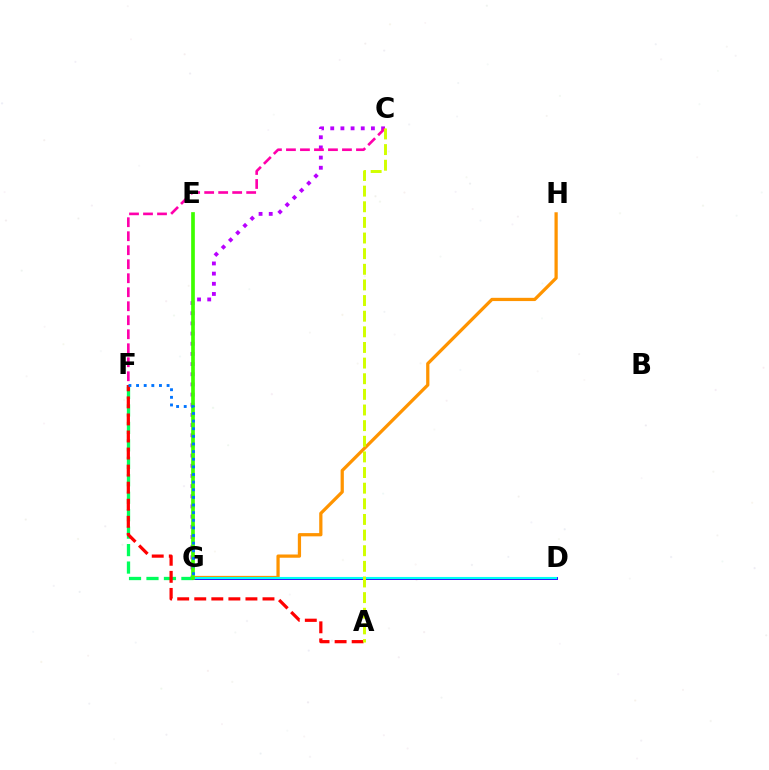{('C', 'G'): [{'color': '#b900ff', 'line_style': 'dotted', 'thickness': 2.76}], ('C', 'F'): [{'color': '#ff00ac', 'line_style': 'dashed', 'thickness': 1.9}], ('G', 'H'): [{'color': '#ff9400', 'line_style': 'solid', 'thickness': 2.33}], ('F', 'G'): [{'color': '#00ff5c', 'line_style': 'dashed', 'thickness': 2.37}, {'color': '#0074ff', 'line_style': 'dotted', 'thickness': 2.07}], ('D', 'G'): [{'color': '#2500ff', 'line_style': 'solid', 'thickness': 2.07}, {'color': '#00fff6', 'line_style': 'solid', 'thickness': 1.51}], ('A', 'F'): [{'color': '#ff0000', 'line_style': 'dashed', 'thickness': 2.32}], ('E', 'G'): [{'color': '#3dff00', 'line_style': 'solid', 'thickness': 2.66}], ('A', 'C'): [{'color': '#d1ff00', 'line_style': 'dashed', 'thickness': 2.12}]}